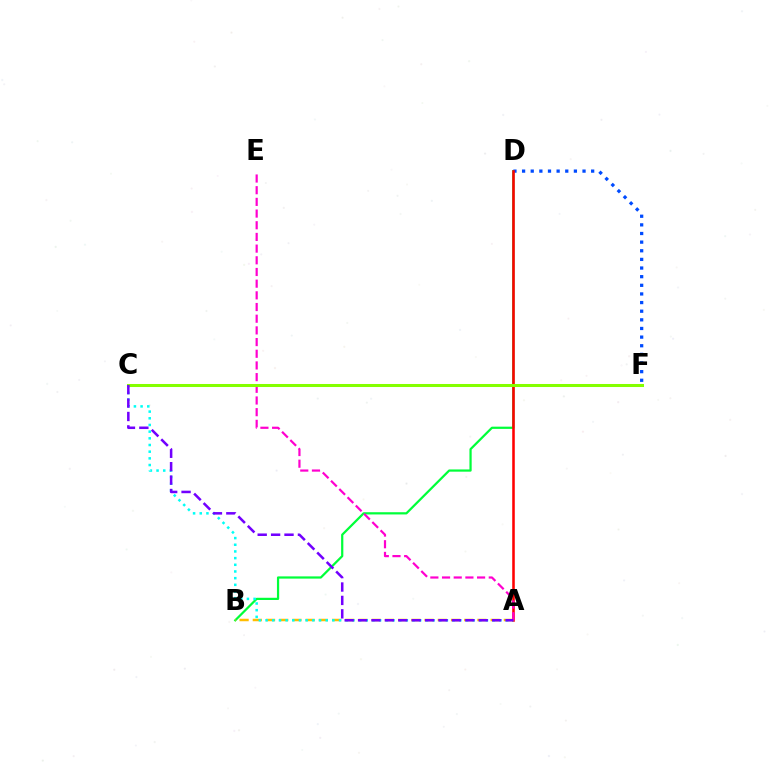{('B', 'D'): [{'color': '#00ff39', 'line_style': 'solid', 'thickness': 1.6}], ('A', 'B'): [{'color': '#ffbd00', 'line_style': 'dashed', 'thickness': 1.8}], ('D', 'F'): [{'color': '#004bff', 'line_style': 'dotted', 'thickness': 2.35}], ('A', 'D'): [{'color': '#ff0000', 'line_style': 'solid', 'thickness': 1.84}], ('A', 'C'): [{'color': '#00fff6', 'line_style': 'dotted', 'thickness': 1.81}, {'color': '#7200ff', 'line_style': 'dashed', 'thickness': 1.82}], ('A', 'E'): [{'color': '#ff00cf', 'line_style': 'dashed', 'thickness': 1.59}], ('C', 'F'): [{'color': '#84ff00', 'line_style': 'solid', 'thickness': 2.18}]}